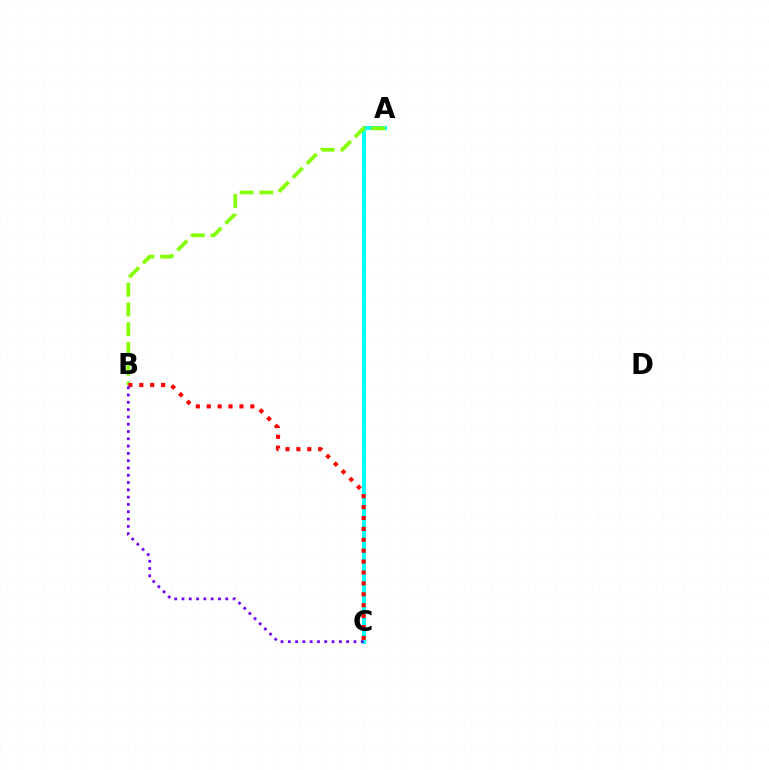{('A', 'C'): [{'color': '#00fff6', 'line_style': 'solid', 'thickness': 2.81}], ('A', 'B'): [{'color': '#84ff00', 'line_style': 'dashed', 'thickness': 2.68}], ('B', 'C'): [{'color': '#ff0000', 'line_style': 'dotted', 'thickness': 2.96}, {'color': '#7200ff', 'line_style': 'dotted', 'thickness': 1.98}]}